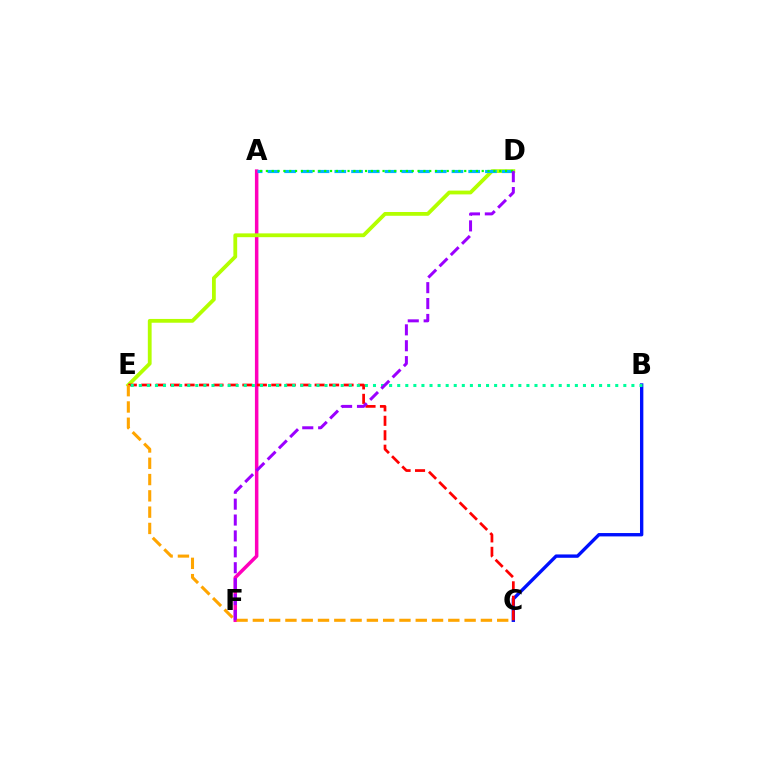{('B', 'C'): [{'color': '#0010ff', 'line_style': 'solid', 'thickness': 2.42}], ('A', 'F'): [{'color': '#ff00bd', 'line_style': 'solid', 'thickness': 2.52}], ('D', 'E'): [{'color': '#b3ff00', 'line_style': 'solid', 'thickness': 2.73}], ('A', 'D'): [{'color': '#00b5ff', 'line_style': 'dashed', 'thickness': 2.27}, {'color': '#08ff00', 'line_style': 'dotted', 'thickness': 1.58}], ('C', 'E'): [{'color': '#ff0000', 'line_style': 'dashed', 'thickness': 1.96}, {'color': '#ffa500', 'line_style': 'dashed', 'thickness': 2.21}], ('B', 'E'): [{'color': '#00ff9d', 'line_style': 'dotted', 'thickness': 2.19}], ('D', 'F'): [{'color': '#9b00ff', 'line_style': 'dashed', 'thickness': 2.16}]}